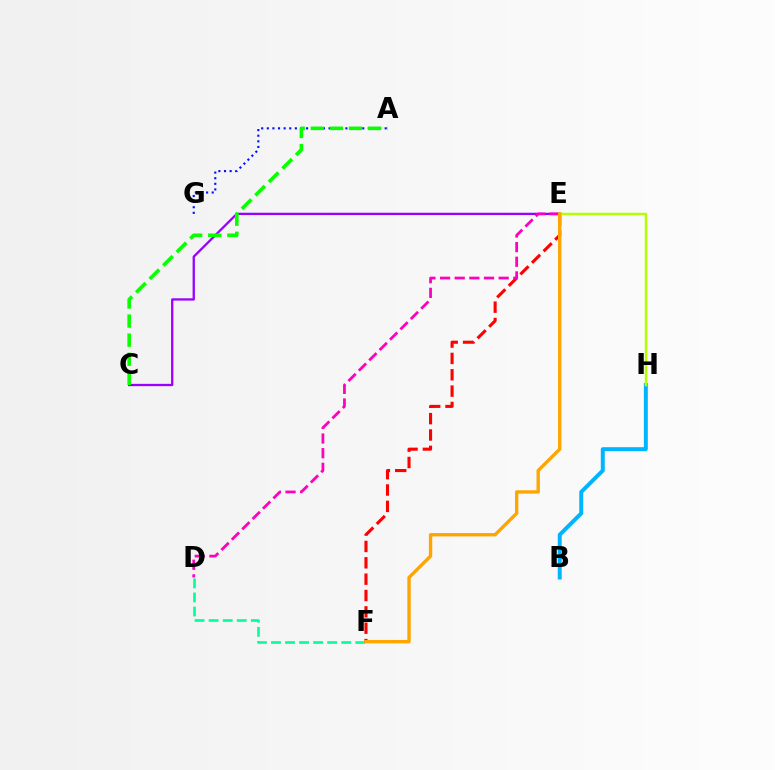{('B', 'H'): [{'color': '#00b5ff', 'line_style': 'solid', 'thickness': 2.86}], ('E', 'F'): [{'color': '#ff0000', 'line_style': 'dashed', 'thickness': 2.22}, {'color': '#ffa500', 'line_style': 'solid', 'thickness': 2.43}], ('A', 'G'): [{'color': '#0010ff', 'line_style': 'dotted', 'thickness': 1.53}], ('C', 'E'): [{'color': '#9b00ff', 'line_style': 'solid', 'thickness': 1.65}], ('D', 'E'): [{'color': '#ff00bd', 'line_style': 'dashed', 'thickness': 1.99}], ('D', 'F'): [{'color': '#00ff9d', 'line_style': 'dashed', 'thickness': 1.91}], ('E', 'H'): [{'color': '#b3ff00', 'line_style': 'solid', 'thickness': 1.78}], ('A', 'C'): [{'color': '#08ff00', 'line_style': 'dashed', 'thickness': 2.59}]}